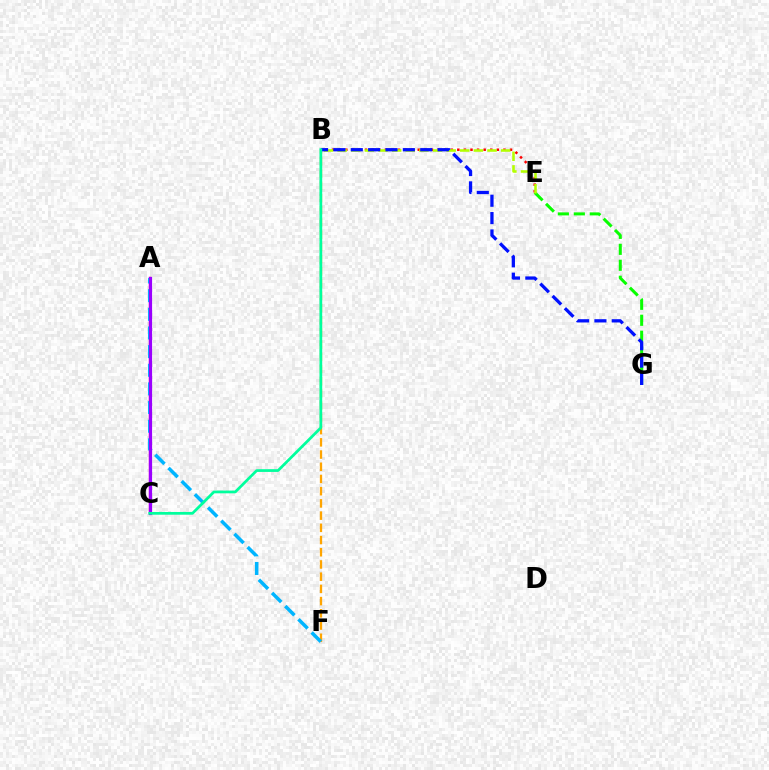{('A', 'C'): [{'color': '#ff00bd', 'line_style': 'solid', 'thickness': 1.73}, {'color': '#9b00ff', 'line_style': 'solid', 'thickness': 2.31}], ('B', 'F'): [{'color': '#ffa500', 'line_style': 'dashed', 'thickness': 1.66}], ('E', 'G'): [{'color': '#08ff00', 'line_style': 'dashed', 'thickness': 2.17}], ('B', 'E'): [{'color': '#ff0000', 'line_style': 'dotted', 'thickness': 1.79}, {'color': '#b3ff00', 'line_style': 'dashed', 'thickness': 1.85}], ('B', 'G'): [{'color': '#0010ff', 'line_style': 'dashed', 'thickness': 2.36}], ('A', 'F'): [{'color': '#00b5ff', 'line_style': 'dashed', 'thickness': 2.53}], ('B', 'C'): [{'color': '#00ff9d', 'line_style': 'solid', 'thickness': 1.98}]}